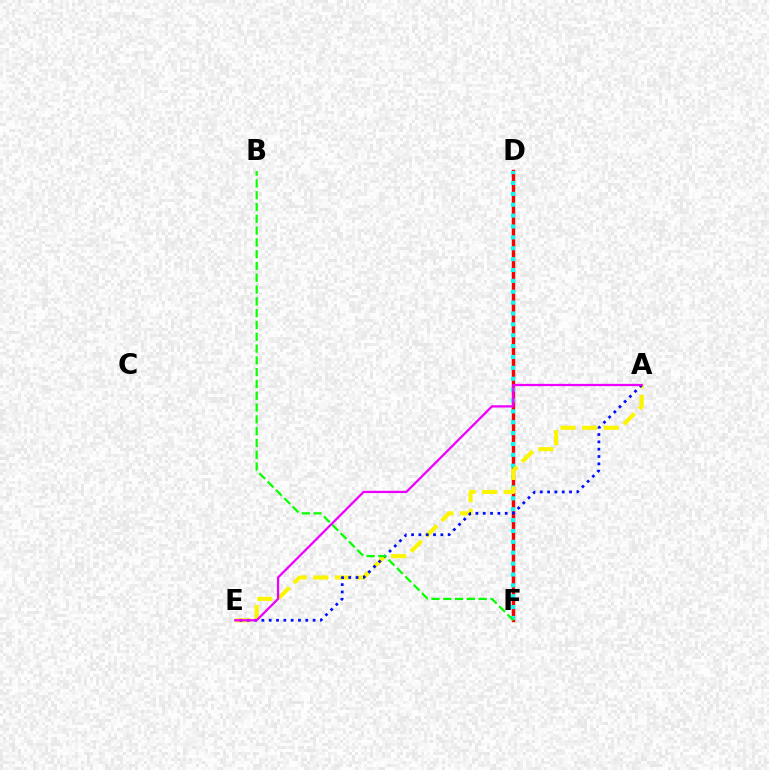{('D', 'F'): [{'color': '#ff0000', 'line_style': 'solid', 'thickness': 2.46}, {'color': '#00fff6', 'line_style': 'dotted', 'thickness': 2.95}], ('A', 'E'): [{'color': '#fcf500', 'line_style': 'dashed', 'thickness': 2.94}, {'color': '#0010ff', 'line_style': 'dotted', 'thickness': 1.99}, {'color': '#ee00ff', 'line_style': 'solid', 'thickness': 1.63}], ('B', 'F'): [{'color': '#08ff00', 'line_style': 'dashed', 'thickness': 1.6}]}